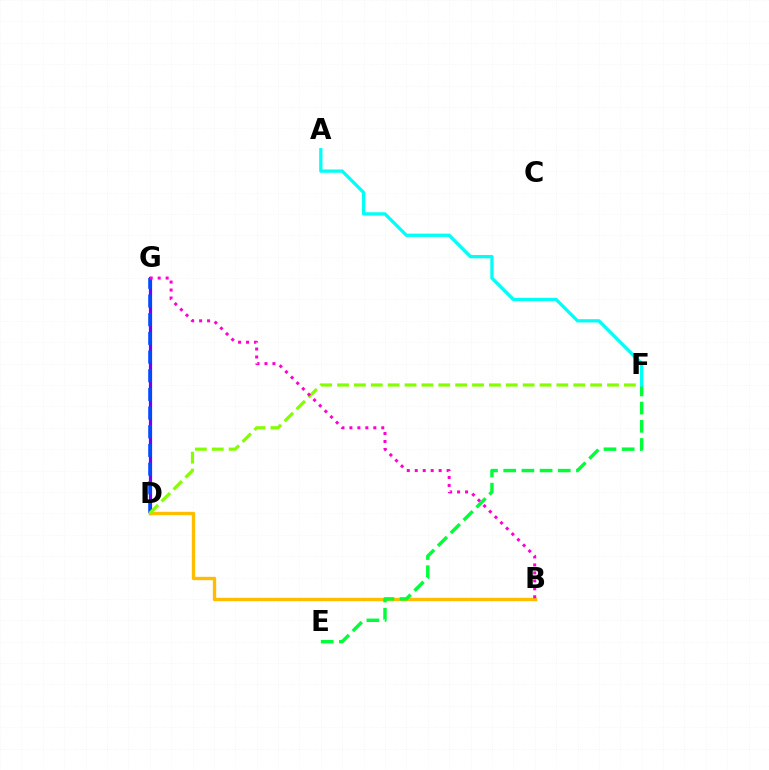{('D', 'G'): [{'color': '#ff0000', 'line_style': 'dotted', 'thickness': 2.08}, {'color': '#7200ff', 'line_style': 'solid', 'thickness': 2.31}, {'color': '#004bff', 'line_style': 'dashed', 'thickness': 2.54}], ('B', 'D'): [{'color': '#ffbd00', 'line_style': 'solid', 'thickness': 2.43}], ('D', 'F'): [{'color': '#84ff00', 'line_style': 'dashed', 'thickness': 2.29}], ('B', 'G'): [{'color': '#ff00cf', 'line_style': 'dotted', 'thickness': 2.16}], ('E', 'F'): [{'color': '#00ff39', 'line_style': 'dashed', 'thickness': 2.47}], ('A', 'F'): [{'color': '#00fff6', 'line_style': 'solid', 'thickness': 2.37}]}